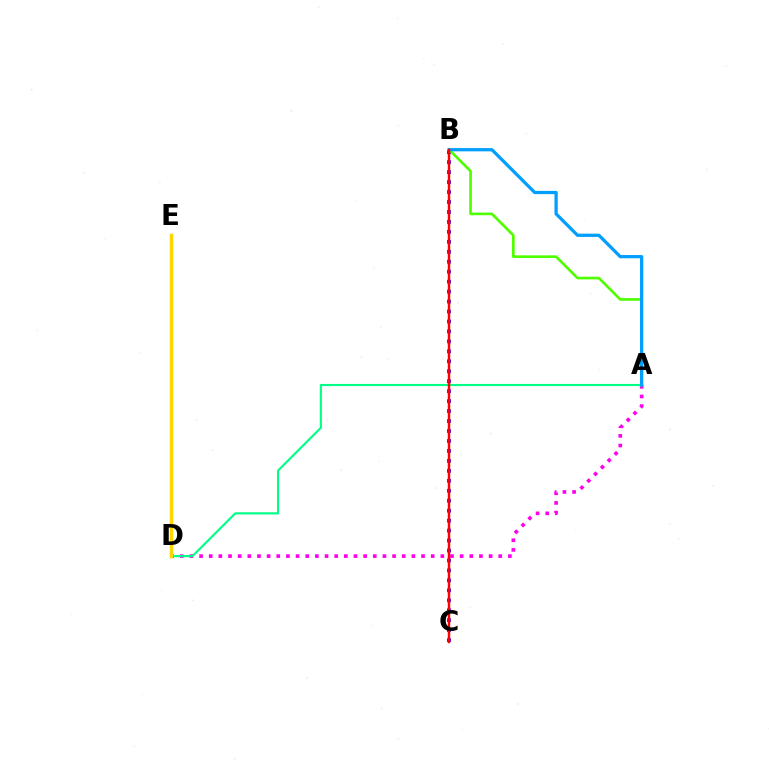{('B', 'C'): [{'color': '#3700ff', 'line_style': 'dotted', 'thickness': 2.71}, {'color': '#ff0000', 'line_style': 'solid', 'thickness': 1.75}], ('A', 'D'): [{'color': '#ff00ed', 'line_style': 'dotted', 'thickness': 2.62}, {'color': '#00ff86', 'line_style': 'solid', 'thickness': 1.53}], ('A', 'B'): [{'color': '#4fff00', 'line_style': 'solid', 'thickness': 1.91}, {'color': '#009eff', 'line_style': 'solid', 'thickness': 2.34}], ('D', 'E'): [{'color': '#ffd500', 'line_style': 'solid', 'thickness': 2.52}]}